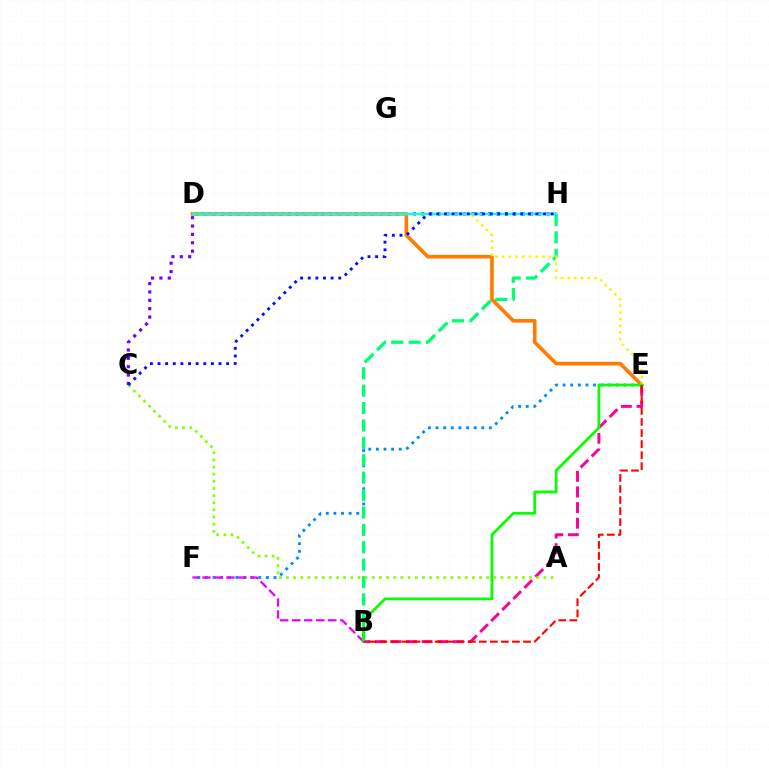{('E', 'F'): [{'color': '#008cff', 'line_style': 'dotted', 'thickness': 2.07}], ('B', 'F'): [{'color': '#ee00ff', 'line_style': 'dashed', 'thickness': 1.63}], ('B', 'E'): [{'color': '#ff0094', 'line_style': 'dashed', 'thickness': 2.12}, {'color': '#08ff00', 'line_style': 'solid', 'thickness': 1.98}, {'color': '#ff0000', 'line_style': 'dashed', 'thickness': 1.5}], ('B', 'H'): [{'color': '#00ff74', 'line_style': 'dashed', 'thickness': 2.36}], ('C', 'H'): [{'color': '#7200ff', 'line_style': 'dotted', 'thickness': 2.27}, {'color': '#0010ff', 'line_style': 'dotted', 'thickness': 2.07}], ('D', 'E'): [{'color': '#ff7c00', 'line_style': 'solid', 'thickness': 2.6}, {'color': '#fcf500', 'line_style': 'dotted', 'thickness': 1.81}], ('A', 'C'): [{'color': '#84ff00', 'line_style': 'dotted', 'thickness': 1.94}], ('D', 'H'): [{'color': '#00fff6', 'line_style': 'solid', 'thickness': 1.75}]}